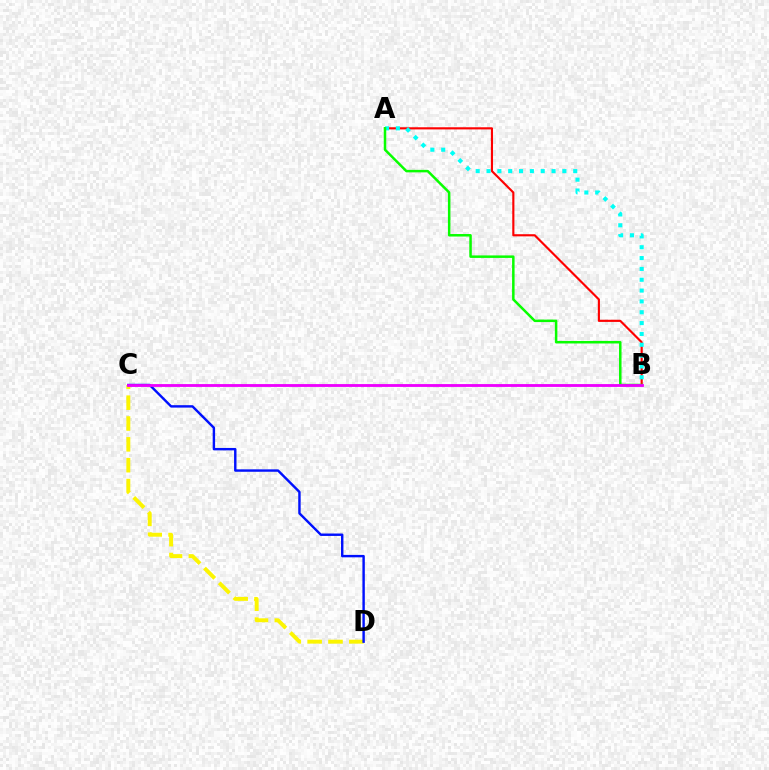{('C', 'D'): [{'color': '#fcf500', 'line_style': 'dashed', 'thickness': 2.83}, {'color': '#0010ff', 'line_style': 'solid', 'thickness': 1.74}], ('A', 'B'): [{'color': '#ff0000', 'line_style': 'solid', 'thickness': 1.54}, {'color': '#00fff6', 'line_style': 'dotted', 'thickness': 2.94}, {'color': '#08ff00', 'line_style': 'solid', 'thickness': 1.8}], ('B', 'C'): [{'color': '#ee00ff', 'line_style': 'solid', 'thickness': 2.04}]}